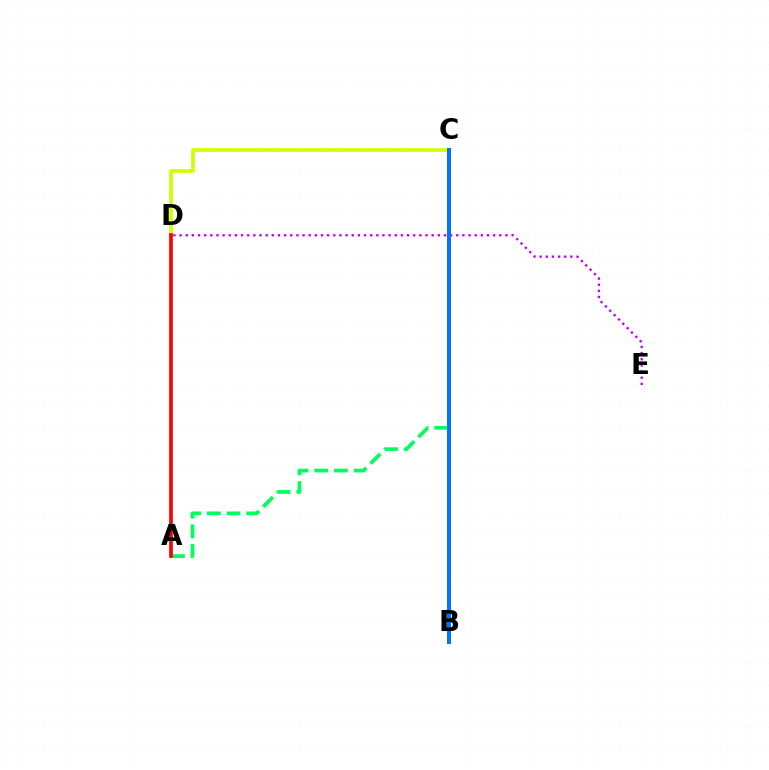{('D', 'E'): [{'color': '#b900ff', 'line_style': 'dotted', 'thickness': 1.67}], ('C', 'D'): [{'color': '#d1ff00', 'line_style': 'solid', 'thickness': 2.66}], ('A', 'C'): [{'color': '#00ff5c', 'line_style': 'dashed', 'thickness': 2.67}], ('B', 'C'): [{'color': '#0074ff', 'line_style': 'solid', 'thickness': 2.88}], ('A', 'D'): [{'color': '#ff0000', 'line_style': 'solid', 'thickness': 2.63}]}